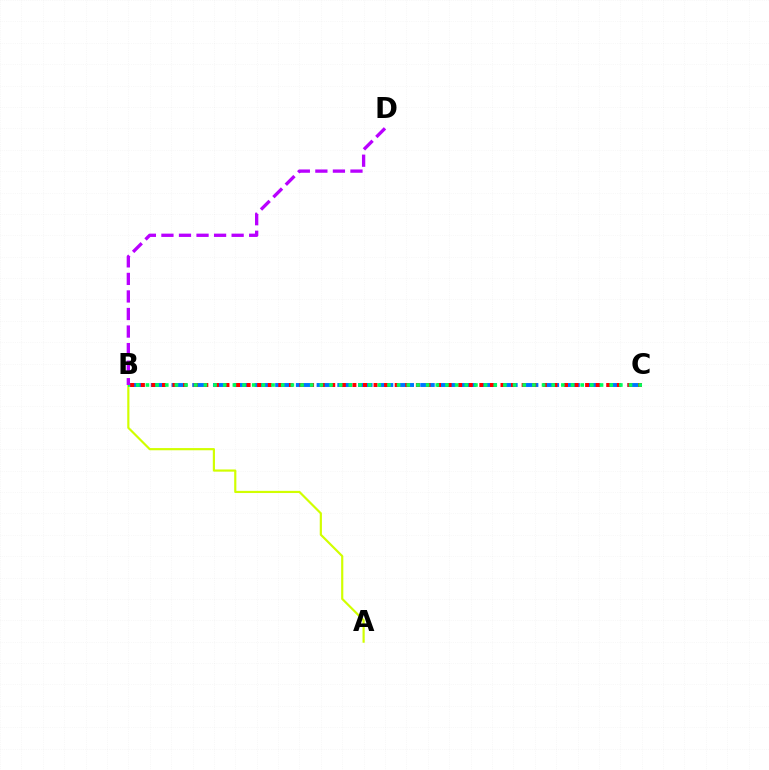{('B', 'C'): [{'color': '#0074ff', 'line_style': 'dashed', 'thickness': 2.82}, {'color': '#ff0000', 'line_style': 'dotted', 'thickness': 2.87}, {'color': '#00ff5c', 'line_style': 'dotted', 'thickness': 2.63}], ('A', 'B'): [{'color': '#d1ff00', 'line_style': 'solid', 'thickness': 1.57}], ('B', 'D'): [{'color': '#b900ff', 'line_style': 'dashed', 'thickness': 2.38}]}